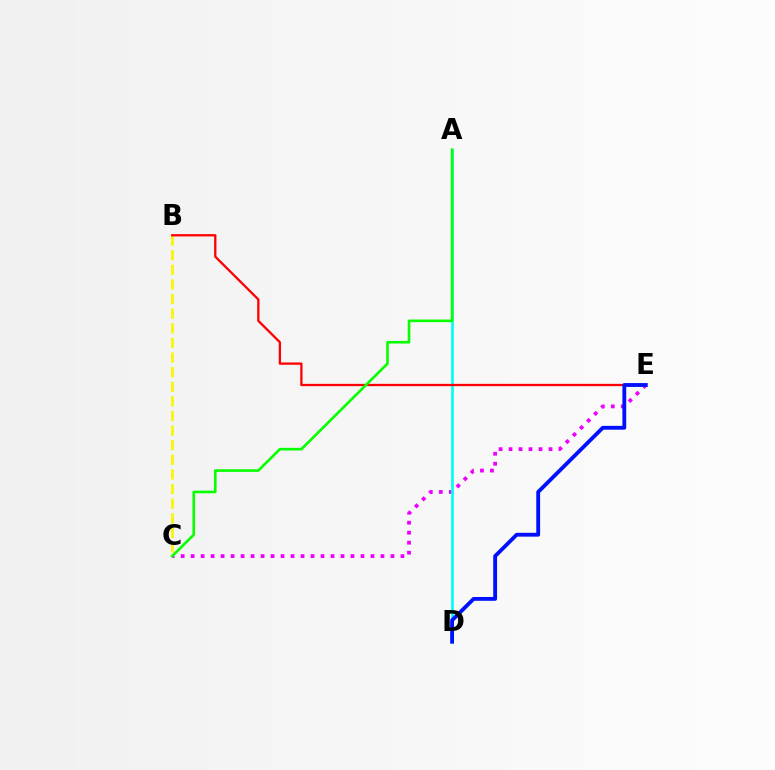{('B', 'C'): [{'color': '#fcf500', 'line_style': 'dashed', 'thickness': 1.99}], ('C', 'E'): [{'color': '#ee00ff', 'line_style': 'dotted', 'thickness': 2.71}], ('A', 'D'): [{'color': '#00fff6', 'line_style': 'solid', 'thickness': 1.94}], ('B', 'E'): [{'color': '#ff0000', 'line_style': 'solid', 'thickness': 1.65}], ('D', 'E'): [{'color': '#0010ff', 'line_style': 'solid', 'thickness': 2.76}], ('A', 'C'): [{'color': '#08ff00', 'line_style': 'solid', 'thickness': 1.9}]}